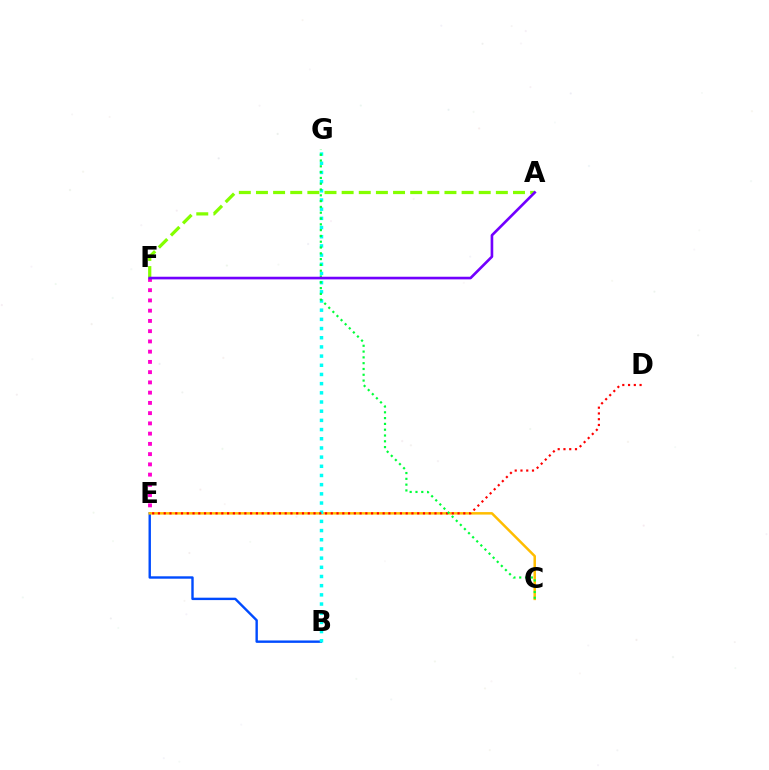{('E', 'F'): [{'color': '#ff00cf', 'line_style': 'dotted', 'thickness': 2.78}], ('B', 'E'): [{'color': '#004bff', 'line_style': 'solid', 'thickness': 1.73}], ('C', 'E'): [{'color': '#ffbd00', 'line_style': 'solid', 'thickness': 1.8}], ('B', 'G'): [{'color': '#00fff6', 'line_style': 'dotted', 'thickness': 2.49}], ('A', 'F'): [{'color': '#84ff00', 'line_style': 'dashed', 'thickness': 2.33}, {'color': '#7200ff', 'line_style': 'solid', 'thickness': 1.9}], ('D', 'E'): [{'color': '#ff0000', 'line_style': 'dotted', 'thickness': 1.57}], ('C', 'G'): [{'color': '#00ff39', 'line_style': 'dotted', 'thickness': 1.58}]}